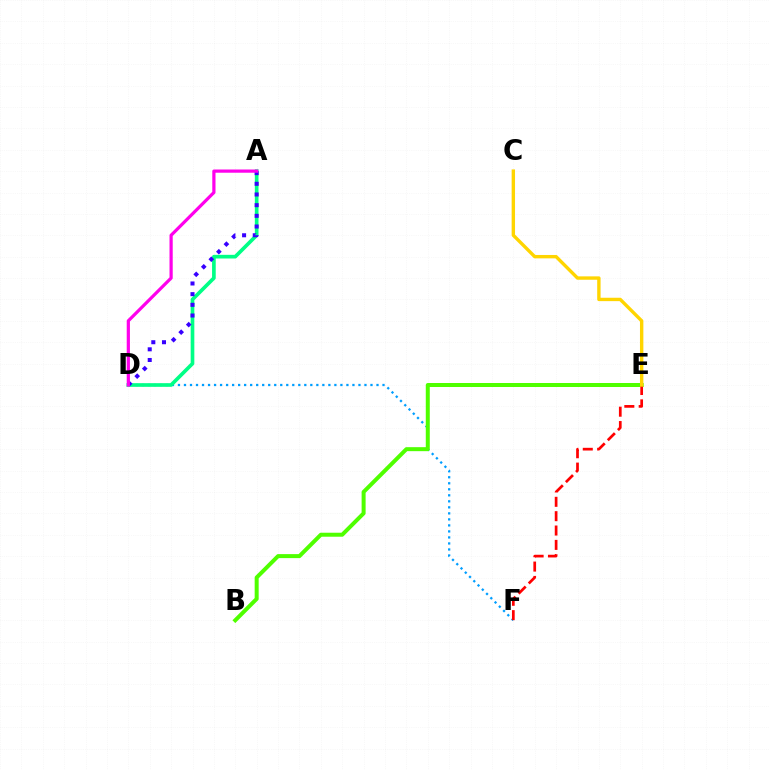{('D', 'F'): [{'color': '#009eff', 'line_style': 'dotted', 'thickness': 1.63}], ('B', 'E'): [{'color': '#4fff00', 'line_style': 'solid', 'thickness': 2.88}], ('E', 'F'): [{'color': '#ff0000', 'line_style': 'dashed', 'thickness': 1.95}], ('A', 'D'): [{'color': '#00ff86', 'line_style': 'solid', 'thickness': 2.64}, {'color': '#3700ff', 'line_style': 'dotted', 'thickness': 2.9}, {'color': '#ff00ed', 'line_style': 'solid', 'thickness': 2.32}], ('C', 'E'): [{'color': '#ffd500', 'line_style': 'solid', 'thickness': 2.44}]}